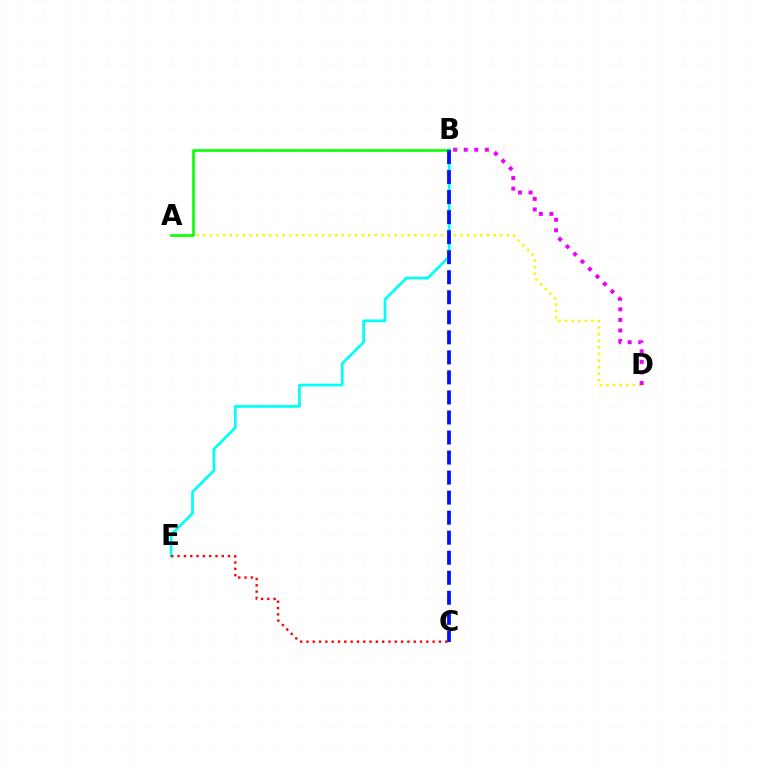{('A', 'D'): [{'color': '#fcf500', 'line_style': 'dotted', 'thickness': 1.79}], ('B', 'D'): [{'color': '#ee00ff', 'line_style': 'dotted', 'thickness': 2.87}], ('B', 'E'): [{'color': '#00fff6', 'line_style': 'solid', 'thickness': 1.95}], ('A', 'B'): [{'color': '#08ff00', 'line_style': 'solid', 'thickness': 1.9}], ('C', 'E'): [{'color': '#ff0000', 'line_style': 'dotted', 'thickness': 1.71}], ('B', 'C'): [{'color': '#0010ff', 'line_style': 'dashed', 'thickness': 2.72}]}